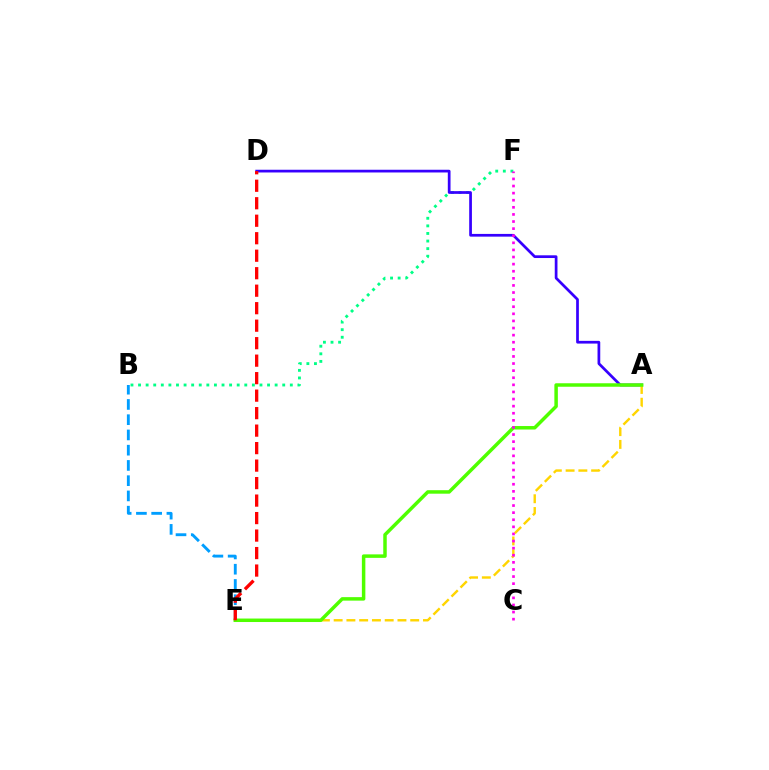{('B', 'F'): [{'color': '#00ff86', 'line_style': 'dotted', 'thickness': 2.06}], ('B', 'E'): [{'color': '#009eff', 'line_style': 'dashed', 'thickness': 2.07}], ('A', 'D'): [{'color': '#3700ff', 'line_style': 'solid', 'thickness': 1.96}], ('A', 'E'): [{'color': '#ffd500', 'line_style': 'dashed', 'thickness': 1.73}, {'color': '#4fff00', 'line_style': 'solid', 'thickness': 2.51}], ('C', 'F'): [{'color': '#ff00ed', 'line_style': 'dotted', 'thickness': 1.93}], ('D', 'E'): [{'color': '#ff0000', 'line_style': 'dashed', 'thickness': 2.38}]}